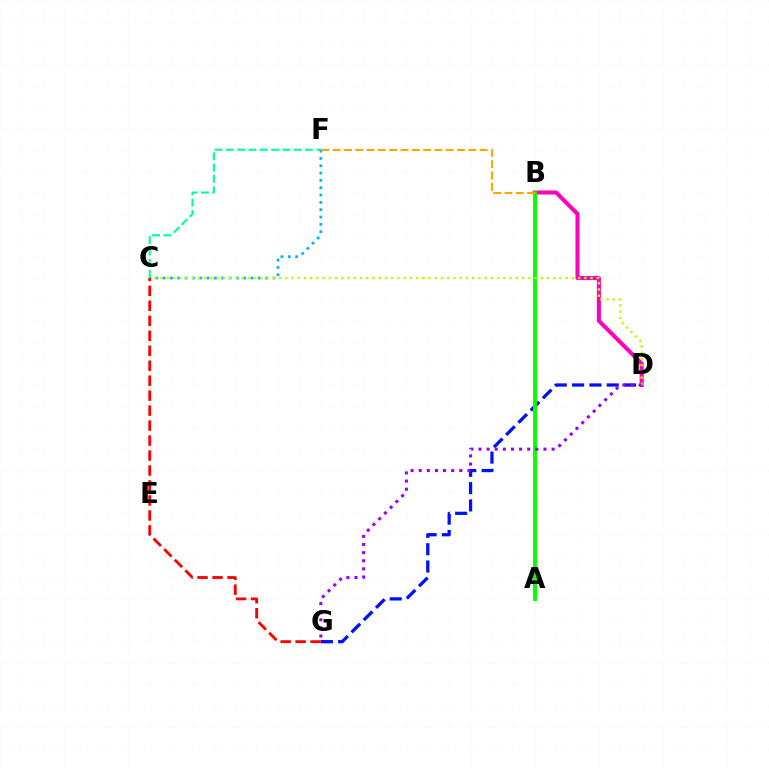{('D', 'G'): [{'color': '#0010ff', 'line_style': 'dashed', 'thickness': 2.35}, {'color': '#9b00ff', 'line_style': 'dotted', 'thickness': 2.21}], ('C', 'F'): [{'color': '#00ff9d', 'line_style': 'dashed', 'thickness': 1.53}, {'color': '#00b5ff', 'line_style': 'dotted', 'thickness': 1.99}], ('B', 'D'): [{'color': '#ff00bd', 'line_style': 'solid', 'thickness': 2.92}], ('A', 'B'): [{'color': '#08ff00', 'line_style': 'solid', 'thickness': 2.83}], ('C', 'D'): [{'color': '#b3ff00', 'line_style': 'dotted', 'thickness': 1.69}], ('B', 'F'): [{'color': '#ffa500', 'line_style': 'dashed', 'thickness': 1.54}], ('C', 'G'): [{'color': '#ff0000', 'line_style': 'dashed', 'thickness': 2.03}]}